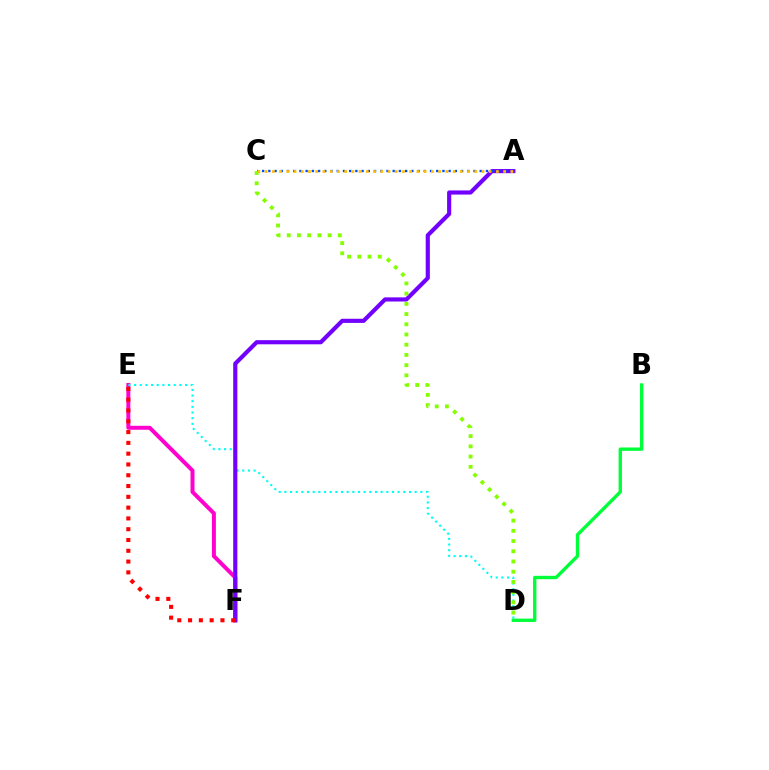{('E', 'F'): [{'color': '#ff00cf', 'line_style': 'solid', 'thickness': 2.86}, {'color': '#ff0000', 'line_style': 'dotted', 'thickness': 2.93}], ('D', 'E'): [{'color': '#00fff6', 'line_style': 'dotted', 'thickness': 1.54}], ('A', 'F'): [{'color': '#7200ff', 'line_style': 'solid', 'thickness': 2.98}], ('B', 'D'): [{'color': '#00ff39', 'line_style': 'solid', 'thickness': 2.42}], ('A', 'C'): [{'color': '#004bff', 'line_style': 'dotted', 'thickness': 1.69}, {'color': '#ffbd00', 'line_style': 'dotted', 'thickness': 1.96}], ('C', 'D'): [{'color': '#84ff00', 'line_style': 'dotted', 'thickness': 2.78}]}